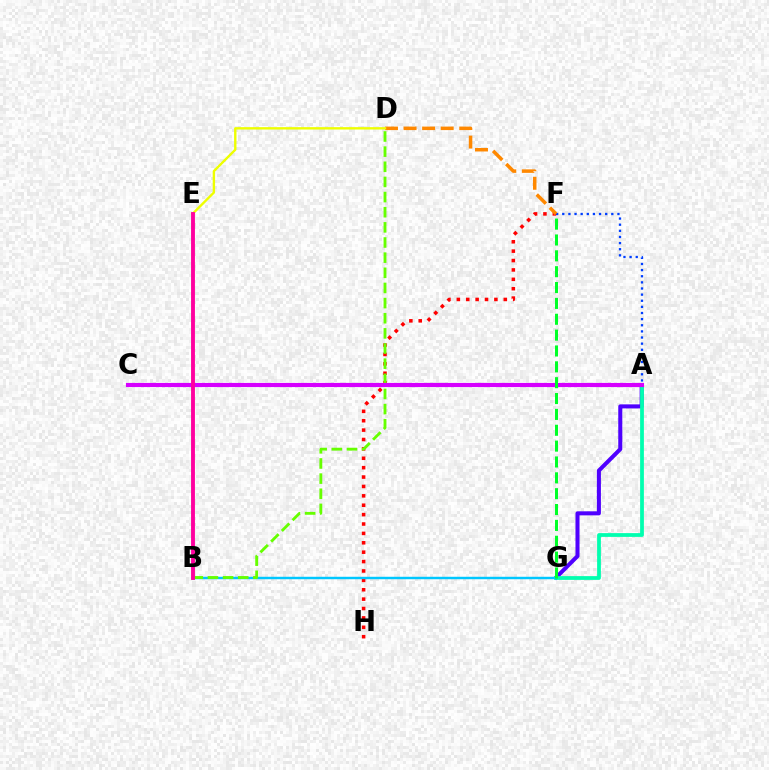{('A', 'G'): [{'color': '#4f00ff', 'line_style': 'solid', 'thickness': 2.91}, {'color': '#00ffaf', 'line_style': 'solid', 'thickness': 2.71}], ('A', 'F'): [{'color': '#003fff', 'line_style': 'dotted', 'thickness': 1.67}], ('F', 'H'): [{'color': '#ff0000', 'line_style': 'dotted', 'thickness': 2.55}], ('D', 'F'): [{'color': '#ff8800', 'line_style': 'dashed', 'thickness': 2.52}], ('B', 'G'): [{'color': '#00c7ff', 'line_style': 'solid', 'thickness': 1.75}], ('B', 'D'): [{'color': '#66ff00', 'line_style': 'dashed', 'thickness': 2.06}], ('A', 'C'): [{'color': '#d600ff', 'line_style': 'solid', 'thickness': 2.98}], ('F', 'G'): [{'color': '#00ff27', 'line_style': 'dashed', 'thickness': 2.15}], ('D', 'E'): [{'color': '#eeff00', 'line_style': 'solid', 'thickness': 1.71}], ('B', 'E'): [{'color': '#ff00a0', 'line_style': 'solid', 'thickness': 2.79}]}